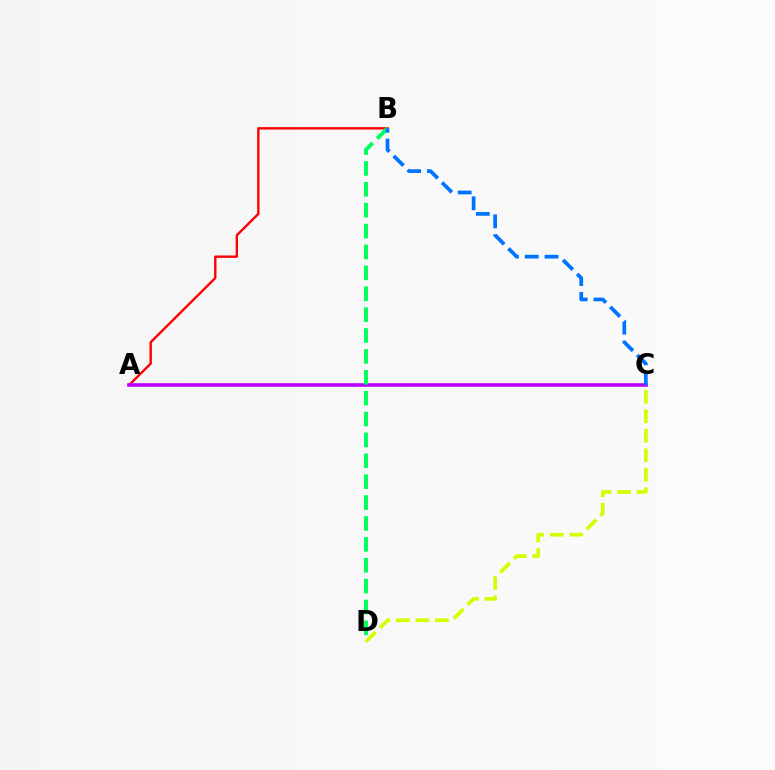{('C', 'D'): [{'color': '#d1ff00', 'line_style': 'dashed', 'thickness': 2.65}], ('A', 'B'): [{'color': '#ff0000', 'line_style': 'solid', 'thickness': 1.72}], ('A', 'C'): [{'color': '#b900ff', 'line_style': 'solid', 'thickness': 2.59}], ('B', 'D'): [{'color': '#00ff5c', 'line_style': 'dashed', 'thickness': 2.84}], ('B', 'C'): [{'color': '#0074ff', 'line_style': 'dashed', 'thickness': 2.69}]}